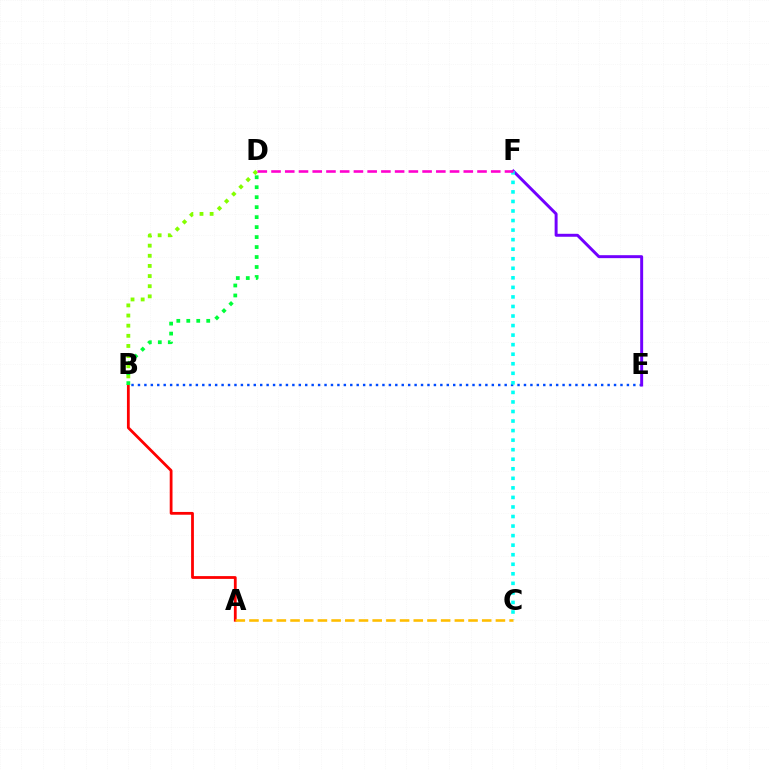{('B', 'E'): [{'color': '#004bff', 'line_style': 'dotted', 'thickness': 1.75}], ('B', 'D'): [{'color': '#84ff00', 'line_style': 'dotted', 'thickness': 2.76}, {'color': '#00ff39', 'line_style': 'dotted', 'thickness': 2.71}], ('E', 'F'): [{'color': '#7200ff', 'line_style': 'solid', 'thickness': 2.13}], ('A', 'B'): [{'color': '#ff0000', 'line_style': 'solid', 'thickness': 2.01}], ('C', 'F'): [{'color': '#00fff6', 'line_style': 'dotted', 'thickness': 2.59}], ('D', 'F'): [{'color': '#ff00cf', 'line_style': 'dashed', 'thickness': 1.87}], ('A', 'C'): [{'color': '#ffbd00', 'line_style': 'dashed', 'thickness': 1.86}]}